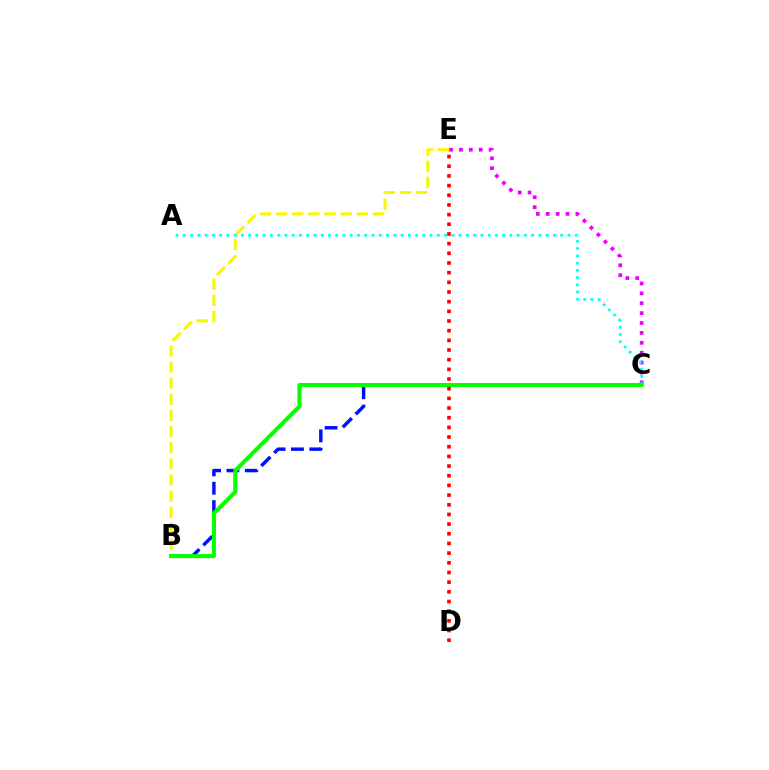{('B', 'C'): [{'color': '#0010ff', 'line_style': 'dashed', 'thickness': 2.49}, {'color': '#08ff00', 'line_style': 'solid', 'thickness': 2.94}], ('C', 'E'): [{'color': '#ee00ff', 'line_style': 'dotted', 'thickness': 2.69}], ('B', 'E'): [{'color': '#fcf500', 'line_style': 'dashed', 'thickness': 2.19}], ('A', 'C'): [{'color': '#00fff6', 'line_style': 'dotted', 'thickness': 1.97}], ('D', 'E'): [{'color': '#ff0000', 'line_style': 'dotted', 'thickness': 2.63}]}